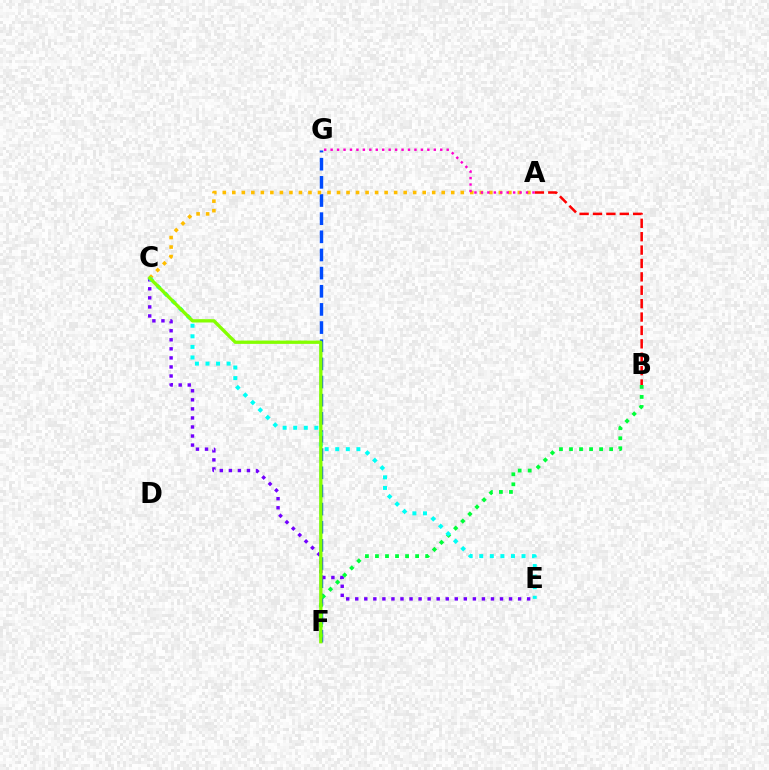{('F', 'G'): [{'color': '#004bff', 'line_style': 'dashed', 'thickness': 2.47}], ('A', 'C'): [{'color': '#ffbd00', 'line_style': 'dotted', 'thickness': 2.59}], ('C', 'E'): [{'color': '#7200ff', 'line_style': 'dotted', 'thickness': 2.46}, {'color': '#00fff6', 'line_style': 'dotted', 'thickness': 2.87}], ('B', 'F'): [{'color': '#00ff39', 'line_style': 'dotted', 'thickness': 2.73}], ('A', 'B'): [{'color': '#ff0000', 'line_style': 'dashed', 'thickness': 1.82}], ('C', 'F'): [{'color': '#84ff00', 'line_style': 'solid', 'thickness': 2.39}], ('A', 'G'): [{'color': '#ff00cf', 'line_style': 'dotted', 'thickness': 1.75}]}